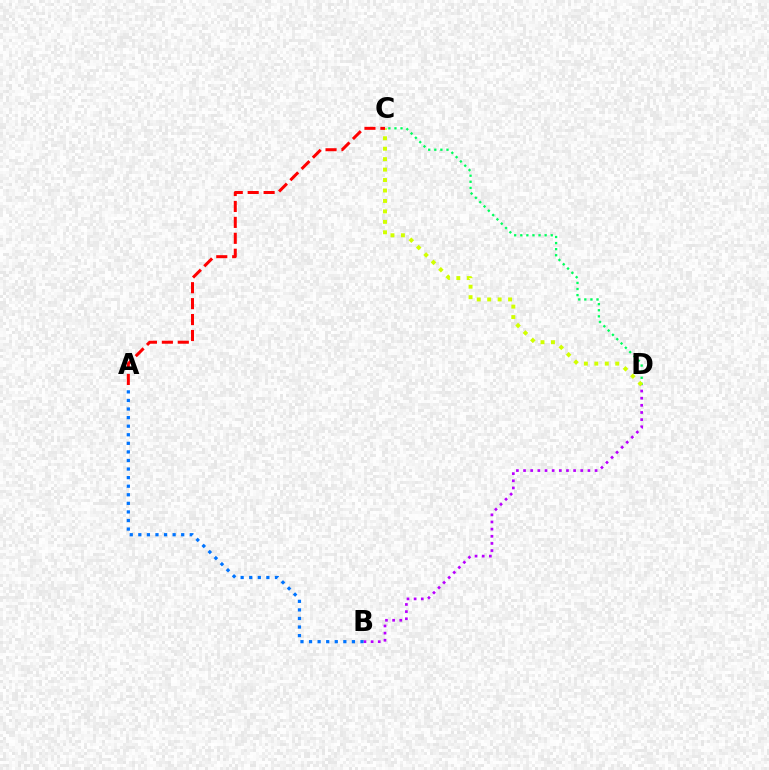{('B', 'D'): [{'color': '#b900ff', 'line_style': 'dotted', 'thickness': 1.94}], ('C', 'D'): [{'color': '#00ff5c', 'line_style': 'dotted', 'thickness': 1.65}, {'color': '#d1ff00', 'line_style': 'dotted', 'thickness': 2.84}], ('A', 'B'): [{'color': '#0074ff', 'line_style': 'dotted', 'thickness': 2.33}], ('A', 'C'): [{'color': '#ff0000', 'line_style': 'dashed', 'thickness': 2.16}]}